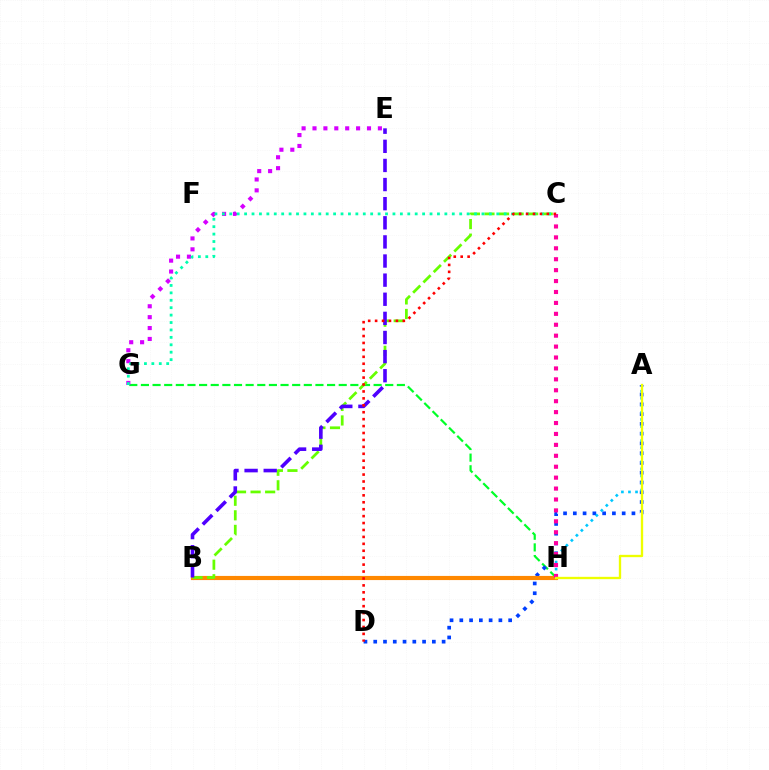{('G', 'H'): [{'color': '#00ff27', 'line_style': 'dashed', 'thickness': 1.58}], ('A', 'D'): [{'color': '#003fff', 'line_style': 'dotted', 'thickness': 2.65}], ('B', 'H'): [{'color': '#ff8800', 'line_style': 'solid', 'thickness': 2.98}], ('A', 'H'): [{'color': '#00c7ff', 'line_style': 'dotted', 'thickness': 1.92}, {'color': '#eeff00', 'line_style': 'solid', 'thickness': 1.69}], ('B', 'C'): [{'color': '#66ff00', 'line_style': 'dashed', 'thickness': 1.98}], ('B', 'E'): [{'color': '#4f00ff', 'line_style': 'dashed', 'thickness': 2.6}], ('E', 'G'): [{'color': '#d600ff', 'line_style': 'dotted', 'thickness': 2.96}], ('C', 'H'): [{'color': '#ff00a0', 'line_style': 'dotted', 'thickness': 2.97}], ('C', 'G'): [{'color': '#00ffaf', 'line_style': 'dotted', 'thickness': 2.02}], ('C', 'D'): [{'color': '#ff0000', 'line_style': 'dotted', 'thickness': 1.88}]}